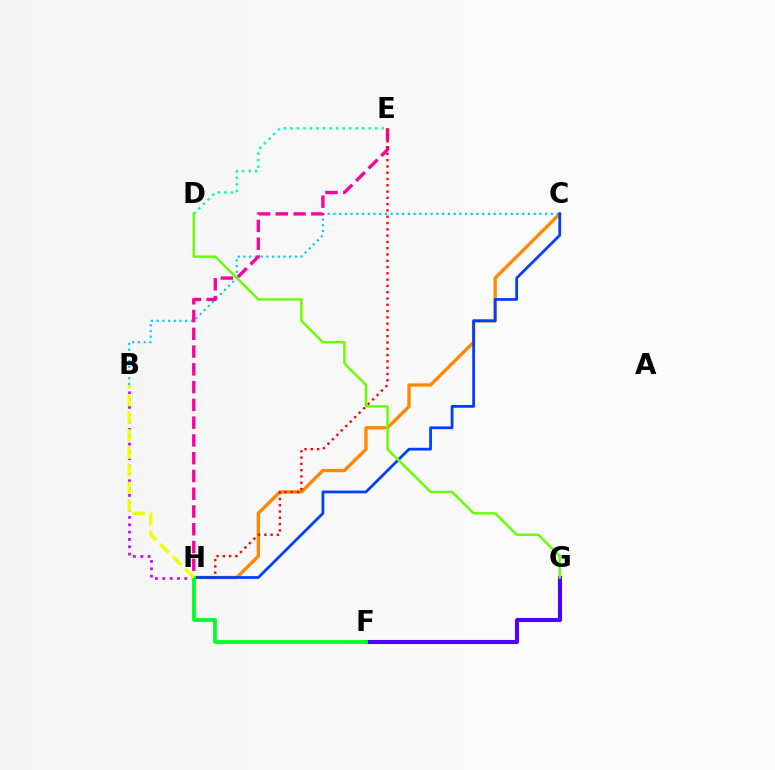{('F', 'G'): [{'color': '#4f00ff', 'line_style': 'solid', 'thickness': 2.94}], ('C', 'H'): [{'color': '#ff8800', 'line_style': 'solid', 'thickness': 2.4}, {'color': '#003fff', 'line_style': 'solid', 'thickness': 1.99}], ('B', 'C'): [{'color': '#00c7ff', 'line_style': 'dotted', 'thickness': 1.55}], ('E', 'H'): [{'color': '#ff00a0', 'line_style': 'dashed', 'thickness': 2.41}, {'color': '#ff0000', 'line_style': 'dotted', 'thickness': 1.71}], ('B', 'H'): [{'color': '#d600ff', 'line_style': 'dotted', 'thickness': 1.99}, {'color': '#eeff00', 'line_style': 'dashed', 'thickness': 2.39}], ('D', 'E'): [{'color': '#00ffaf', 'line_style': 'dotted', 'thickness': 1.78}], ('F', 'H'): [{'color': '#00ff27', 'line_style': 'solid', 'thickness': 2.7}], ('D', 'G'): [{'color': '#66ff00', 'line_style': 'solid', 'thickness': 1.75}]}